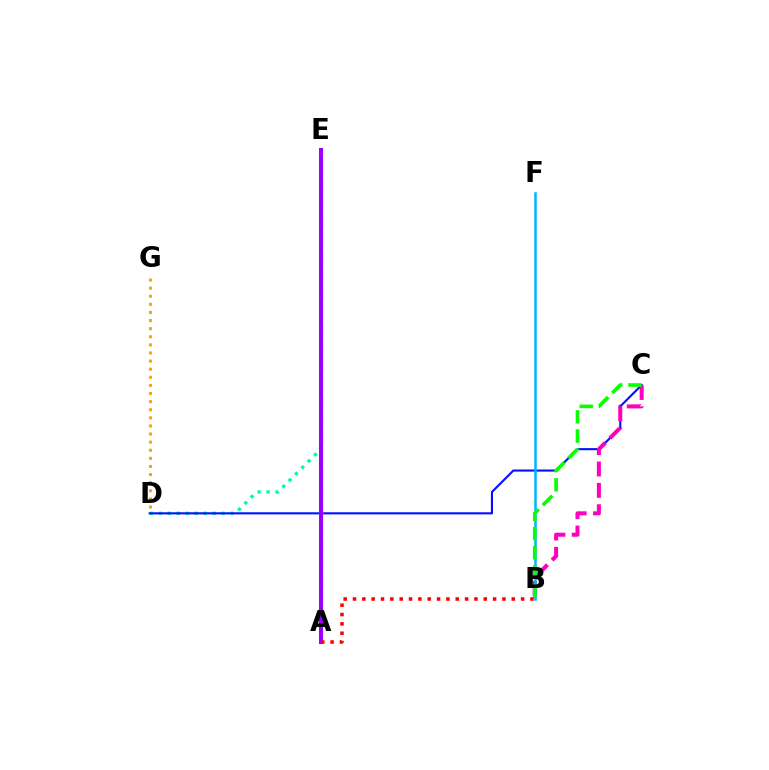{('D', 'E'): [{'color': '#00ff9d', 'line_style': 'dotted', 'thickness': 2.44}], ('C', 'D'): [{'color': '#0010ff', 'line_style': 'solid', 'thickness': 1.51}], ('B', 'C'): [{'color': '#ff00bd', 'line_style': 'dashed', 'thickness': 2.9}, {'color': '#08ff00', 'line_style': 'dashed', 'thickness': 2.61}], ('B', 'F'): [{'color': '#00b5ff', 'line_style': 'solid', 'thickness': 1.81}], ('A', 'E'): [{'color': '#b3ff00', 'line_style': 'dashed', 'thickness': 2.44}, {'color': '#9b00ff', 'line_style': 'solid', 'thickness': 2.87}], ('D', 'G'): [{'color': '#ffa500', 'line_style': 'dotted', 'thickness': 2.2}], ('A', 'B'): [{'color': '#ff0000', 'line_style': 'dotted', 'thickness': 2.54}]}